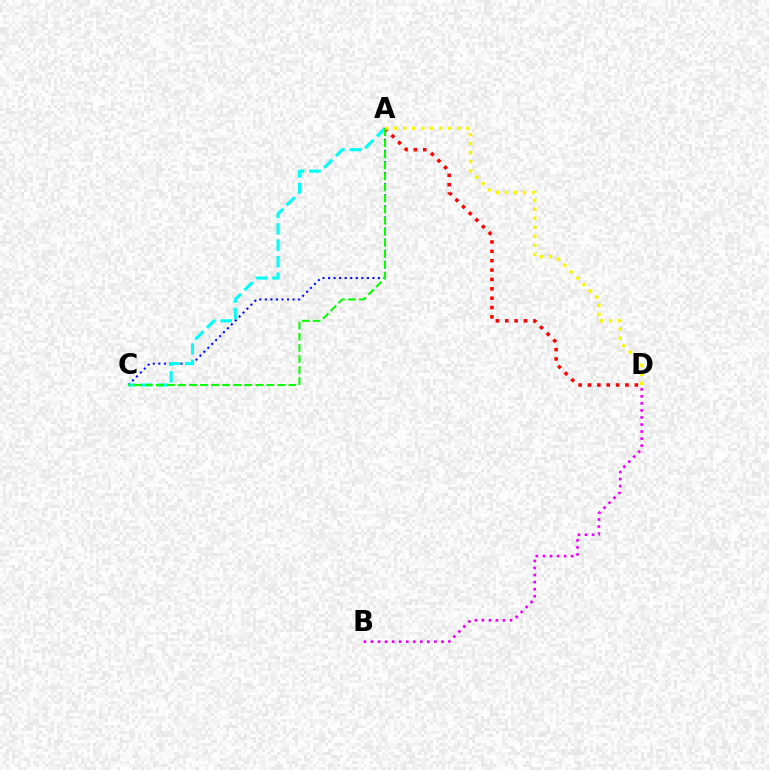{('A', 'D'): [{'color': '#ff0000', 'line_style': 'dotted', 'thickness': 2.55}, {'color': '#fcf500', 'line_style': 'dotted', 'thickness': 2.45}], ('A', 'C'): [{'color': '#0010ff', 'line_style': 'dotted', 'thickness': 1.51}, {'color': '#00fff6', 'line_style': 'dashed', 'thickness': 2.23}, {'color': '#08ff00', 'line_style': 'dashed', 'thickness': 1.5}], ('B', 'D'): [{'color': '#ee00ff', 'line_style': 'dotted', 'thickness': 1.91}]}